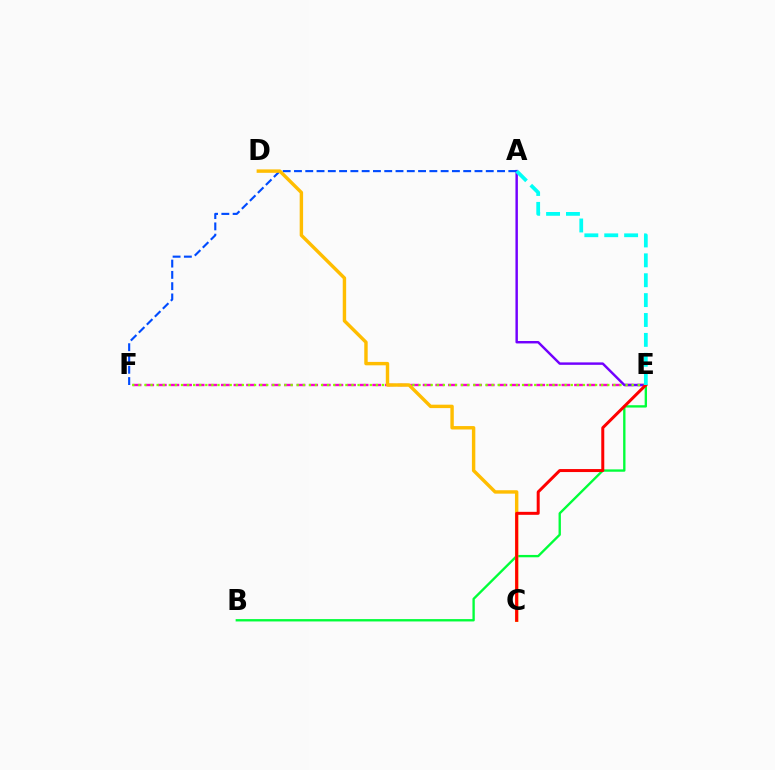{('E', 'F'): [{'color': '#ff00cf', 'line_style': 'dashed', 'thickness': 1.71}, {'color': '#84ff00', 'line_style': 'dotted', 'thickness': 1.65}], ('A', 'E'): [{'color': '#7200ff', 'line_style': 'solid', 'thickness': 1.76}, {'color': '#00fff6', 'line_style': 'dashed', 'thickness': 2.7}], ('A', 'F'): [{'color': '#004bff', 'line_style': 'dashed', 'thickness': 1.53}], ('B', 'E'): [{'color': '#00ff39', 'line_style': 'solid', 'thickness': 1.69}], ('C', 'D'): [{'color': '#ffbd00', 'line_style': 'solid', 'thickness': 2.46}], ('C', 'E'): [{'color': '#ff0000', 'line_style': 'solid', 'thickness': 2.15}]}